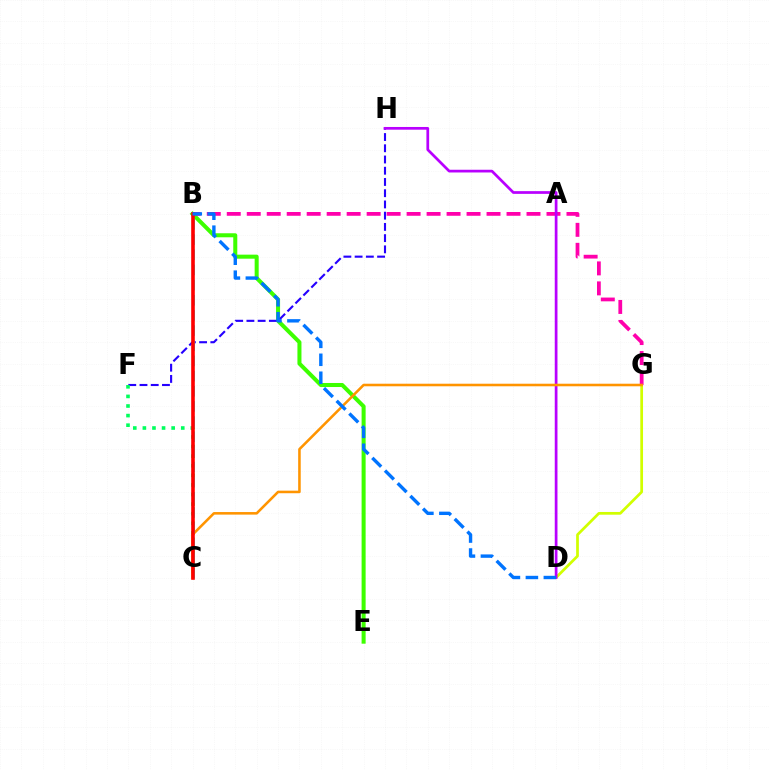{('B', 'E'): [{'color': '#3dff00', 'line_style': 'solid', 'thickness': 2.9}], ('F', 'H'): [{'color': '#2500ff', 'line_style': 'dashed', 'thickness': 1.53}], ('D', 'G'): [{'color': '#d1ff00', 'line_style': 'solid', 'thickness': 1.97}], ('C', 'F'): [{'color': '#00ff5c', 'line_style': 'dotted', 'thickness': 2.61}], ('B', 'G'): [{'color': '#ff00ac', 'line_style': 'dashed', 'thickness': 2.71}], ('D', 'H'): [{'color': '#b900ff', 'line_style': 'solid', 'thickness': 1.96}], ('C', 'G'): [{'color': '#ff9400', 'line_style': 'solid', 'thickness': 1.85}], ('B', 'C'): [{'color': '#00fff6', 'line_style': 'dashed', 'thickness': 2.06}, {'color': '#ff0000', 'line_style': 'solid', 'thickness': 2.6}], ('B', 'D'): [{'color': '#0074ff', 'line_style': 'dashed', 'thickness': 2.44}]}